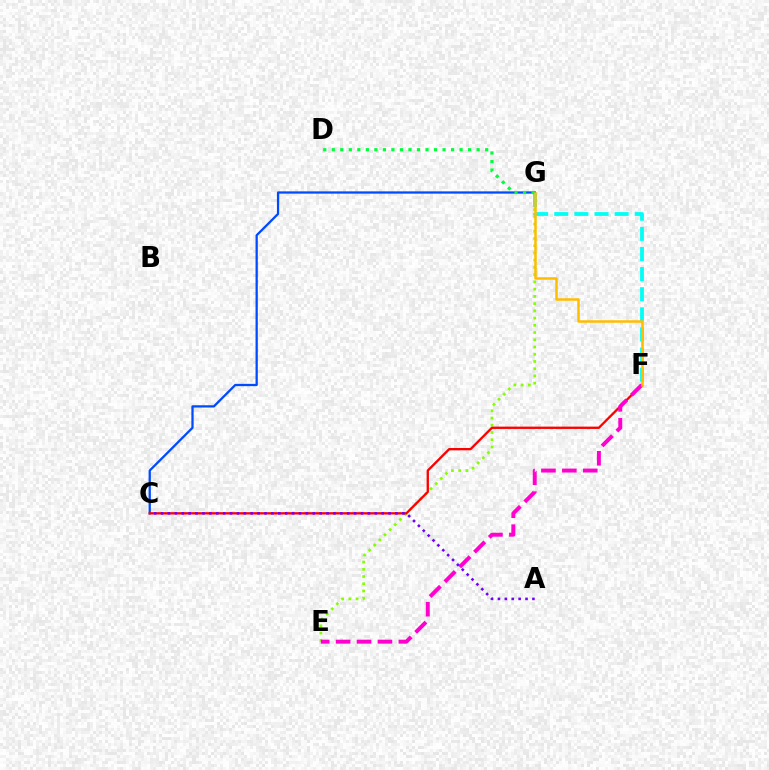{('E', 'G'): [{'color': '#84ff00', 'line_style': 'dotted', 'thickness': 1.97}], ('C', 'G'): [{'color': '#004bff', 'line_style': 'solid', 'thickness': 1.64}], ('F', 'G'): [{'color': '#00fff6', 'line_style': 'dashed', 'thickness': 2.73}, {'color': '#ffbd00', 'line_style': 'solid', 'thickness': 1.8}], ('C', 'F'): [{'color': '#ff0000', 'line_style': 'solid', 'thickness': 1.67}], ('D', 'G'): [{'color': '#00ff39', 'line_style': 'dotted', 'thickness': 2.32}], ('E', 'F'): [{'color': '#ff00cf', 'line_style': 'dashed', 'thickness': 2.84}], ('A', 'C'): [{'color': '#7200ff', 'line_style': 'dotted', 'thickness': 1.87}]}